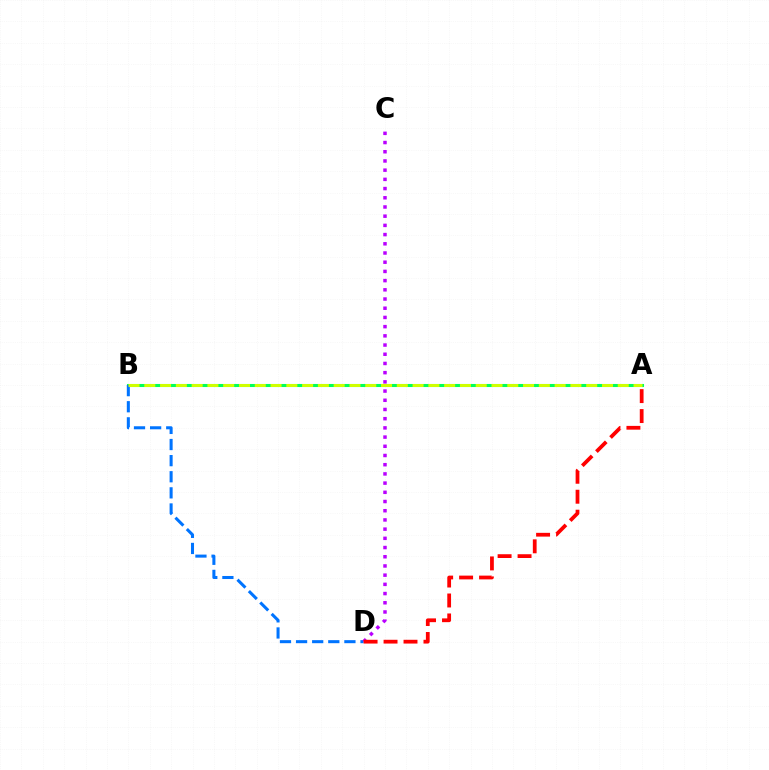{('A', 'B'): [{'color': '#00ff5c', 'line_style': 'solid', 'thickness': 2.21}, {'color': '#d1ff00', 'line_style': 'dashed', 'thickness': 2.14}], ('B', 'D'): [{'color': '#0074ff', 'line_style': 'dashed', 'thickness': 2.19}], ('C', 'D'): [{'color': '#b900ff', 'line_style': 'dotted', 'thickness': 2.5}], ('A', 'D'): [{'color': '#ff0000', 'line_style': 'dashed', 'thickness': 2.71}]}